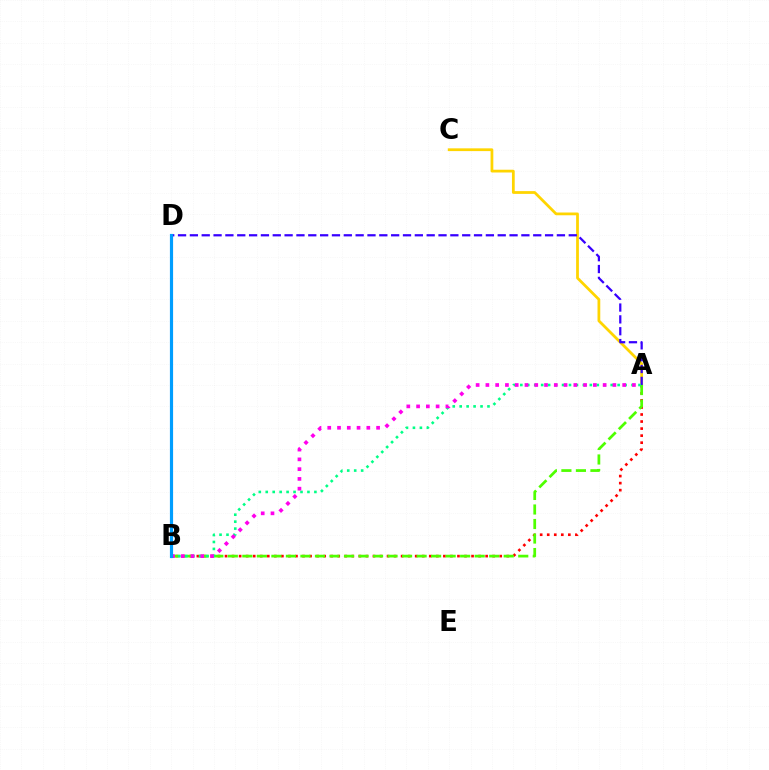{('A', 'C'): [{'color': '#ffd500', 'line_style': 'solid', 'thickness': 1.99}], ('A', 'B'): [{'color': '#ff0000', 'line_style': 'dotted', 'thickness': 1.91}, {'color': '#4fff00', 'line_style': 'dashed', 'thickness': 1.97}, {'color': '#00ff86', 'line_style': 'dotted', 'thickness': 1.89}, {'color': '#ff00ed', 'line_style': 'dotted', 'thickness': 2.65}], ('A', 'D'): [{'color': '#3700ff', 'line_style': 'dashed', 'thickness': 1.61}], ('B', 'D'): [{'color': '#009eff', 'line_style': 'solid', 'thickness': 2.28}]}